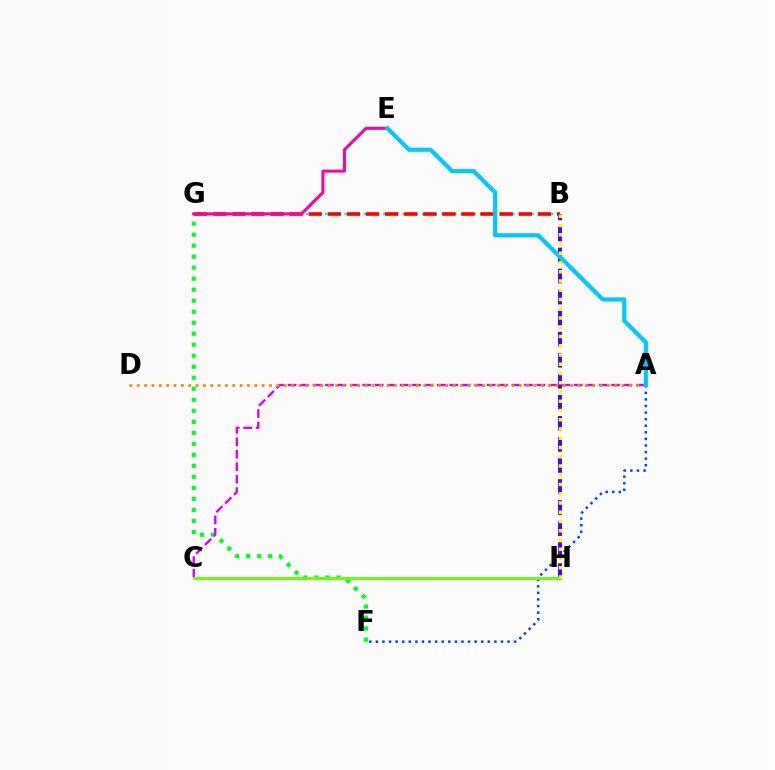{('B', 'G'): [{'color': '#00ffaf', 'line_style': 'dotted', 'thickness': 1.76}, {'color': '#ff0000', 'line_style': 'dashed', 'thickness': 2.59}], ('F', 'G'): [{'color': '#00ff27', 'line_style': 'dotted', 'thickness': 2.99}], ('B', 'H'): [{'color': '#4f00ff', 'line_style': 'dashed', 'thickness': 2.86}, {'color': '#eeff00', 'line_style': 'dotted', 'thickness': 2.51}], ('E', 'G'): [{'color': '#ff00a0', 'line_style': 'solid', 'thickness': 2.18}], ('A', 'C'): [{'color': '#d600ff', 'line_style': 'dashed', 'thickness': 1.69}], ('A', 'D'): [{'color': '#ff8800', 'line_style': 'dotted', 'thickness': 2.0}], ('A', 'F'): [{'color': '#003fff', 'line_style': 'dotted', 'thickness': 1.79}], ('A', 'E'): [{'color': '#00c7ff', 'line_style': 'solid', 'thickness': 3.0}], ('C', 'H'): [{'color': '#66ff00', 'line_style': 'solid', 'thickness': 2.11}]}